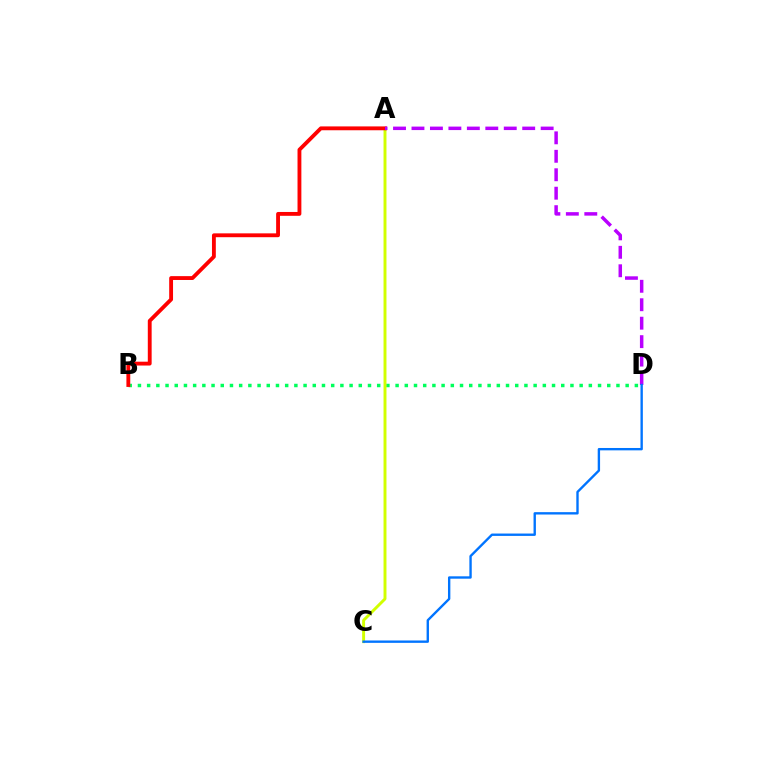{('B', 'D'): [{'color': '#00ff5c', 'line_style': 'dotted', 'thickness': 2.5}], ('A', 'C'): [{'color': '#d1ff00', 'line_style': 'solid', 'thickness': 2.11}], ('A', 'B'): [{'color': '#ff0000', 'line_style': 'solid', 'thickness': 2.77}], ('A', 'D'): [{'color': '#b900ff', 'line_style': 'dashed', 'thickness': 2.51}], ('C', 'D'): [{'color': '#0074ff', 'line_style': 'solid', 'thickness': 1.71}]}